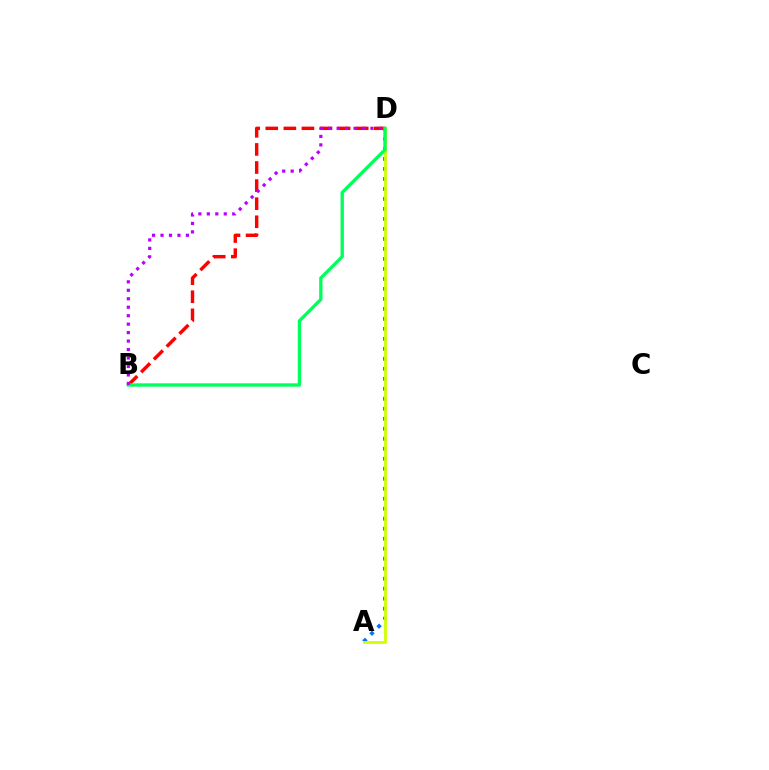{('B', 'D'): [{'color': '#ff0000', 'line_style': 'dashed', 'thickness': 2.46}, {'color': '#00ff5c', 'line_style': 'solid', 'thickness': 2.4}, {'color': '#b900ff', 'line_style': 'dotted', 'thickness': 2.3}], ('A', 'D'): [{'color': '#0074ff', 'line_style': 'dotted', 'thickness': 2.72}, {'color': '#d1ff00', 'line_style': 'solid', 'thickness': 2.04}]}